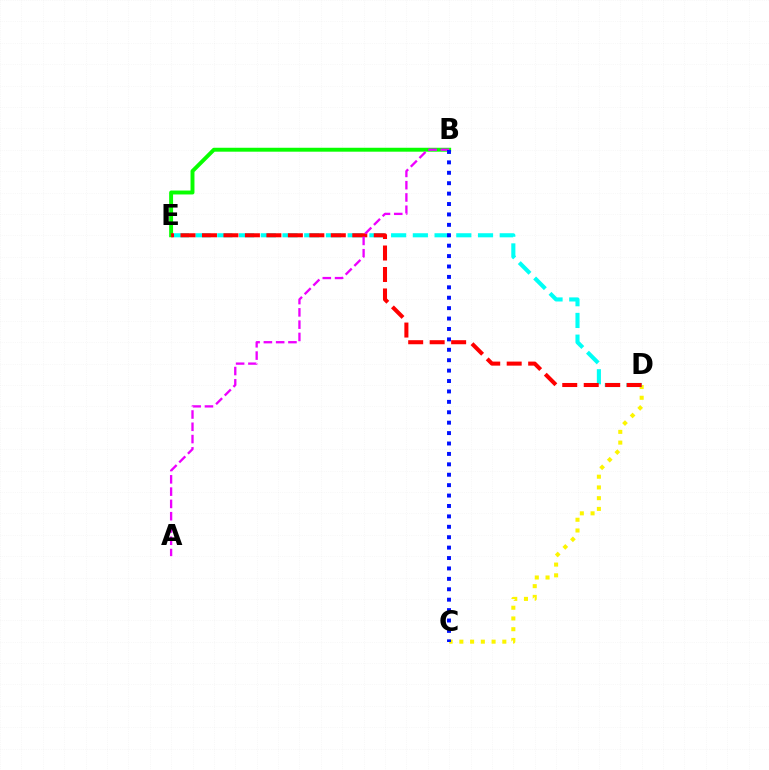{('C', 'D'): [{'color': '#fcf500', 'line_style': 'dotted', 'thickness': 2.92}], ('B', 'E'): [{'color': '#08ff00', 'line_style': 'solid', 'thickness': 2.82}], ('D', 'E'): [{'color': '#00fff6', 'line_style': 'dashed', 'thickness': 2.95}, {'color': '#ff0000', 'line_style': 'dashed', 'thickness': 2.92}], ('A', 'B'): [{'color': '#ee00ff', 'line_style': 'dashed', 'thickness': 1.67}], ('B', 'C'): [{'color': '#0010ff', 'line_style': 'dotted', 'thickness': 2.83}]}